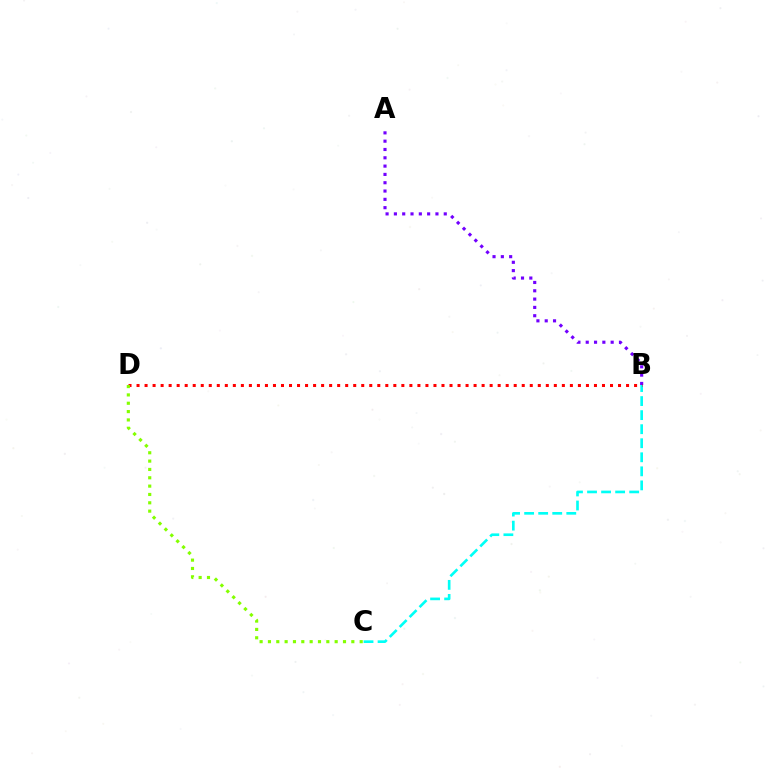{('A', 'B'): [{'color': '#7200ff', 'line_style': 'dotted', 'thickness': 2.26}], ('B', 'C'): [{'color': '#00fff6', 'line_style': 'dashed', 'thickness': 1.91}], ('B', 'D'): [{'color': '#ff0000', 'line_style': 'dotted', 'thickness': 2.18}], ('C', 'D'): [{'color': '#84ff00', 'line_style': 'dotted', 'thickness': 2.27}]}